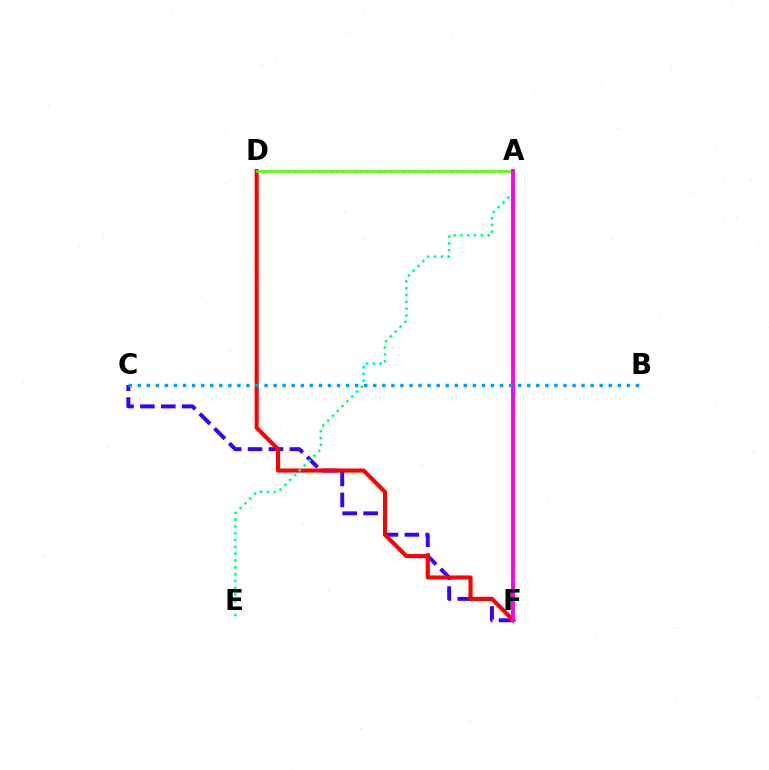{('C', 'F'): [{'color': '#3700ff', 'line_style': 'dashed', 'thickness': 2.84}], ('A', 'D'): [{'color': '#ffd500', 'line_style': 'dotted', 'thickness': 1.64}, {'color': '#4fff00', 'line_style': 'solid', 'thickness': 1.85}], ('D', 'F'): [{'color': '#ff0000', 'line_style': 'solid', 'thickness': 2.96}], ('A', 'E'): [{'color': '#00ff86', 'line_style': 'dotted', 'thickness': 1.85}], ('A', 'F'): [{'color': '#ff00ed', 'line_style': 'solid', 'thickness': 2.82}], ('B', 'C'): [{'color': '#009eff', 'line_style': 'dotted', 'thickness': 2.46}]}